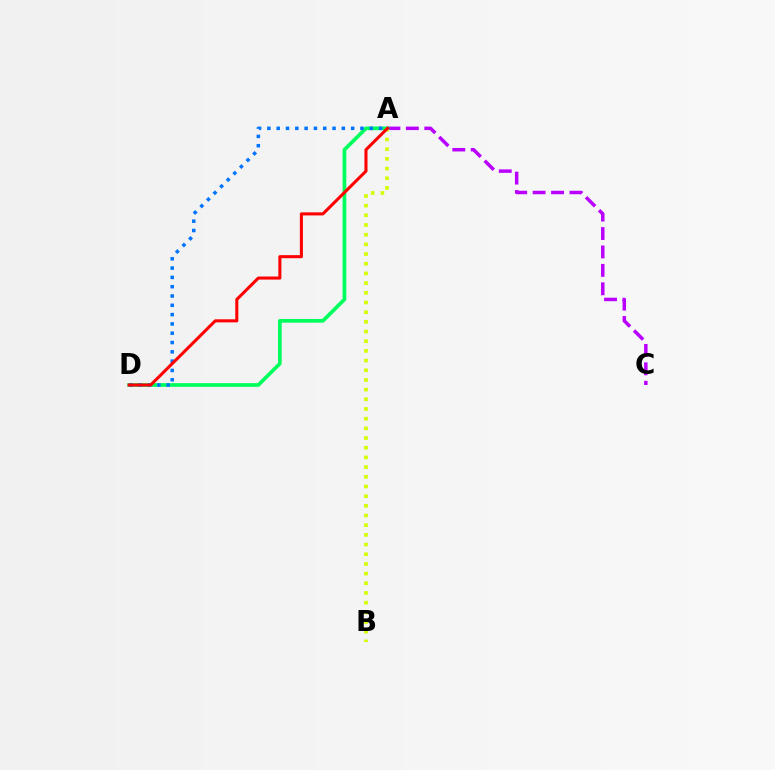{('A', 'C'): [{'color': '#b900ff', 'line_style': 'dashed', 'thickness': 2.5}], ('A', 'D'): [{'color': '#00ff5c', 'line_style': 'solid', 'thickness': 2.66}, {'color': '#0074ff', 'line_style': 'dotted', 'thickness': 2.53}, {'color': '#ff0000', 'line_style': 'solid', 'thickness': 2.2}], ('A', 'B'): [{'color': '#d1ff00', 'line_style': 'dotted', 'thickness': 2.63}]}